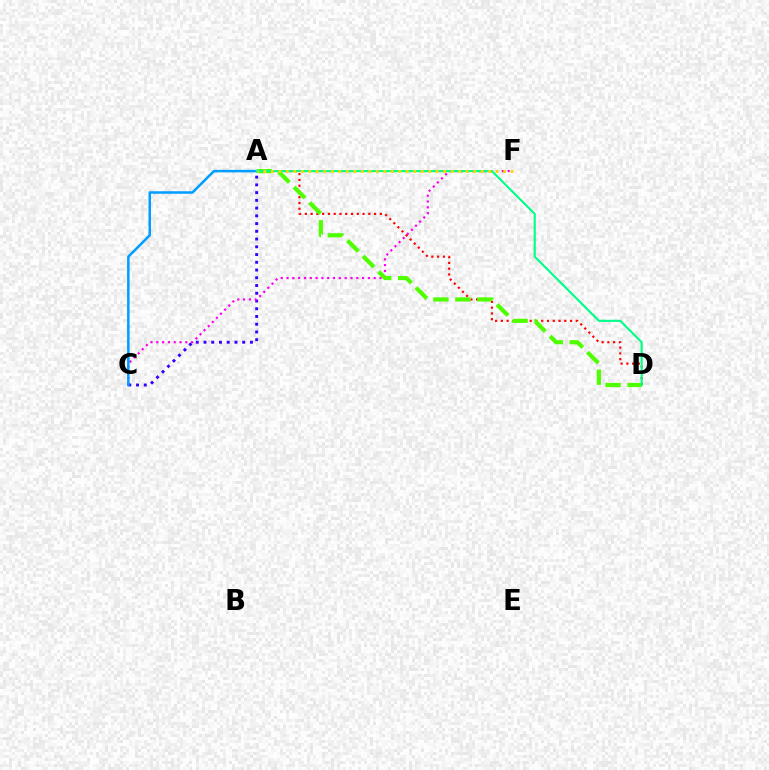{('A', 'C'): [{'color': '#3700ff', 'line_style': 'dotted', 'thickness': 2.1}, {'color': '#009eff', 'line_style': 'solid', 'thickness': 1.81}], ('C', 'F'): [{'color': '#ff00ed', 'line_style': 'dotted', 'thickness': 1.58}], ('A', 'D'): [{'color': '#ff0000', 'line_style': 'dotted', 'thickness': 1.57}, {'color': '#4fff00', 'line_style': 'dashed', 'thickness': 2.99}, {'color': '#00ff86', 'line_style': 'solid', 'thickness': 1.52}], ('A', 'F'): [{'color': '#ffd500', 'line_style': 'dotted', 'thickness': 2.04}]}